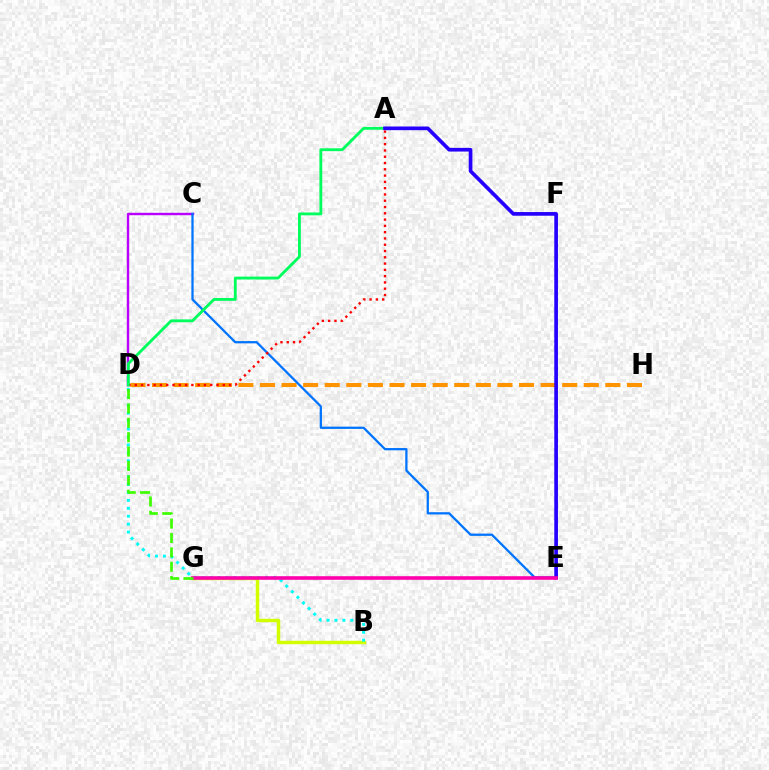{('B', 'G'): [{'color': '#d1ff00', 'line_style': 'solid', 'thickness': 2.48}], ('D', 'H'): [{'color': '#ff9400', 'line_style': 'dashed', 'thickness': 2.93}], ('C', 'D'): [{'color': '#b900ff', 'line_style': 'solid', 'thickness': 1.75}], ('B', 'D'): [{'color': '#00fff6', 'line_style': 'dotted', 'thickness': 2.15}], ('C', 'E'): [{'color': '#0074ff', 'line_style': 'solid', 'thickness': 1.63}], ('A', 'D'): [{'color': '#ff0000', 'line_style': 'dotted', 'thickness': 1.71}, {'color': '#00ff5c', 'line_style': 'solid', 'thickness': 2.05}], ('A', 'E'): [{'color': '#2500ff', 'line_style': 'solid', 'thickness': 2.65}], ('E', 'G'): [{'color': '#ff00ac', 'line_style': 'solid', 'thickness': 2.59}], ('D', 'G'): [{'color': '#3dff00', 'line_style': 'dashed', 'thickness': 1.95}]}